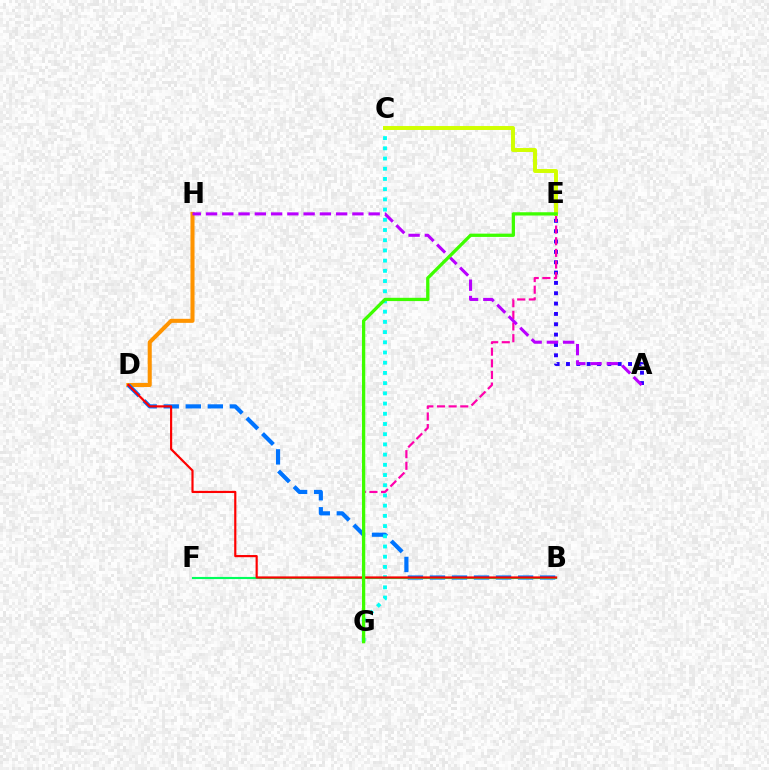{('D', 'H'): [{'color': '#ff9400', 'line_style': 'solid', 'thickness': 2.92}], ('B', 'D'): [{'color': '#0074ff', 'line_style': 'dashed', 'thickness': 2.99}, {'color': '#ff0000', 'line_style': 'solid', 'thickness': 1.57}], ('C', 'G'): [{'color': '#00fff6', 'line_style': 'dotted', 'thickness': 2.77}], ('A', 'E'): [{'color': '#2500ff', 'line_style': 'dotted', 'thickness': 2.81}], ('E', 'G'): [{'color': '#ff00ac', 'line_style': 'dashed', 'thickness': 1.58}, {'color': '#3dff00', 'line_style': 'solid', 'thickness': 2.36}], ('B', 'F'): [{'color': '#00ff5c', 'line_style': 'solid', 'thickness': 1.54}], ('C', 'E'): [{'color': '#d1ff00', 'line_style': 'solid', 'thickness': 2.84}], ('A', 'H'): [{'color': '#b900ff', 'line_style': 'dashed', 'thickness': 2.21}]}